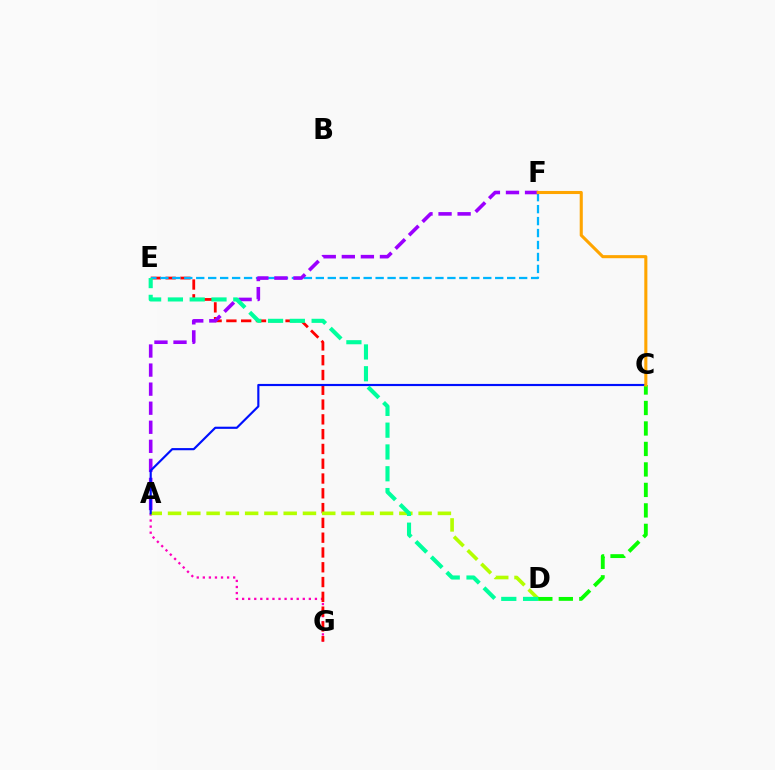{('A', 'G'): [{'color': '#ff00bd', 'line_style': 'dotted', 'thickness': 1.65}], ('E', 'G'): [{'color': '#ff0000', 'line_style': 'dashed', 'thickness': 2.01}], ('A', 'D'): [{'color': '#b3ff00', 'line_style': 'dashed', 'thickness': 2.62}], ('E', 'F'): [{'color': '#00b5ff', 'line_style': 'dashed', 'thickness': 1.62}], ('A', 'F'): [{'color': '#9b00ff', 'line_style': 'dashed', 'thickness': 2.59}], ('A', 'C'): [{'color': '#0010ff', 'line_style': 'solid', 'thickness': 1.55}], ('D', 'E'): [{'color': '#00ff9d', 'line_style': 'dashed', 'thickness': 2.96}], ('C', 'D'): [{'color': '#08ff00', 'line_style': 'dashed', 'thickness': 2.78}], ('C', 'F'): [{'color': '#ffa500', 'line_style': 'solid', 'thickness': 2.22}]}